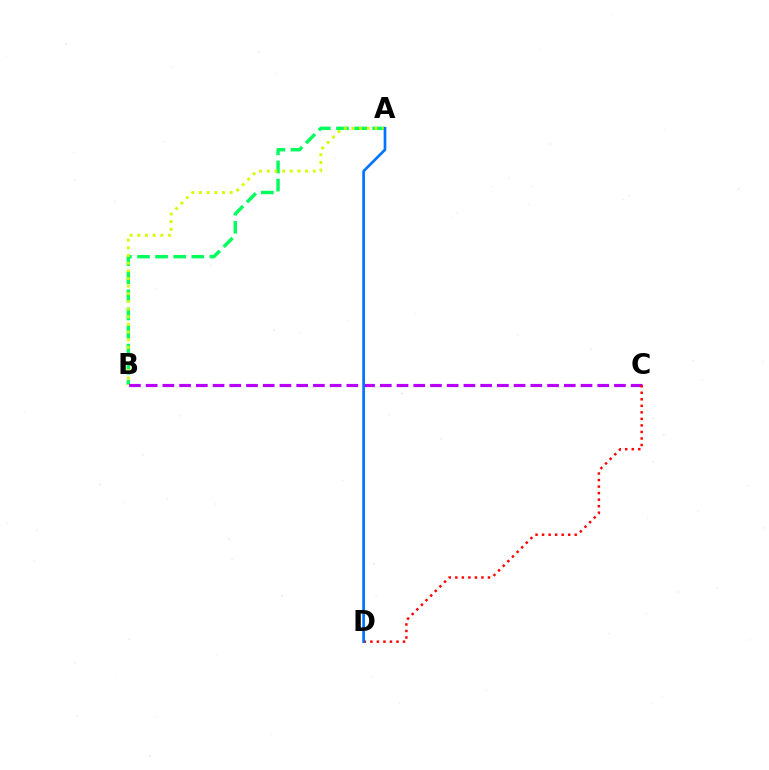{('A', 'B'): [{'color': '#00ff5c', 'line_style': 'dashed', 'thickness': 2.46}, {'color': '#d1ff00', 'line_style': 'dotted', 'thickness': 2.08}], ('B', 'C'): [{'color': '#b900ff', 'line_style': 'dashed', 'thickness': 2.27}], ('C', 'D'): [{'color': '#ff0000', 'line_style': 'dotted', 'thickness': 1.77}], ('A', 'D'): [{'color': '#0074ff', 'line_style': 'solid', 'thickness': 1.94}]}